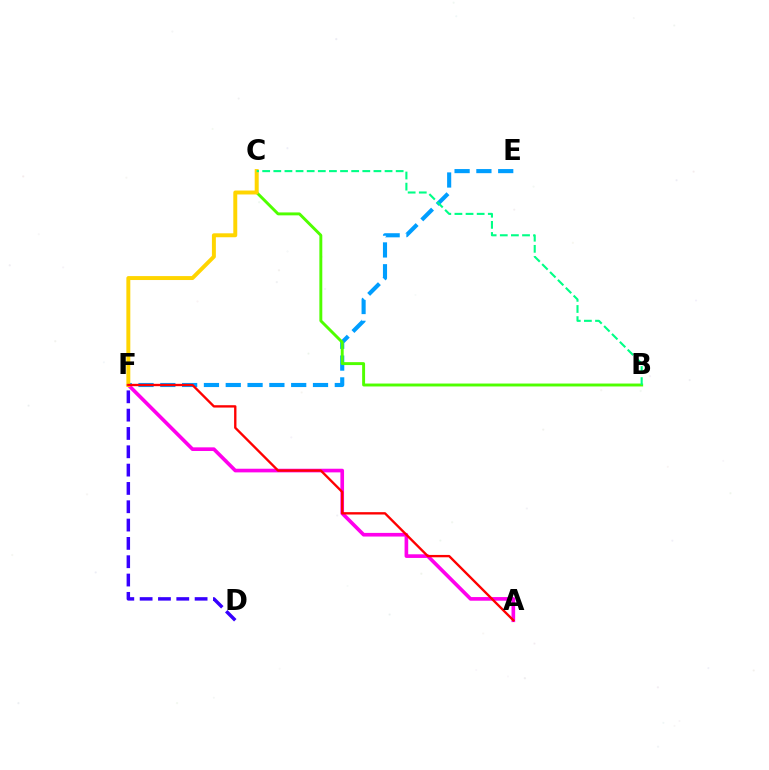{('E', 'F'): [{'color': '#009eff', 'line_style': 'dashed', 'thickness': 2.96}], ('D', 'F'): [{'color': '#3700ff', 'line_style': 'dashed', 'thickness': 2.49}], ('A', 'F'): [{'color': '#ff00ed', 'line_style': 'solid', 'thickness': 2.63}, {'color': '#ff0000', 'line_style': 'solid', 'thickness': 1.69}], ('B', 'C'): [{'color': '#4fff00', 'line_style': 'solid', 'thickness': 2.1}, {'color': '#00ff86', 'line_style': 'dashed', 'thickness': 1.51}], ('C', 'F'): [{'color': '#ffd500', 'line_style': 'solid', 'thickness': 2.84}]}